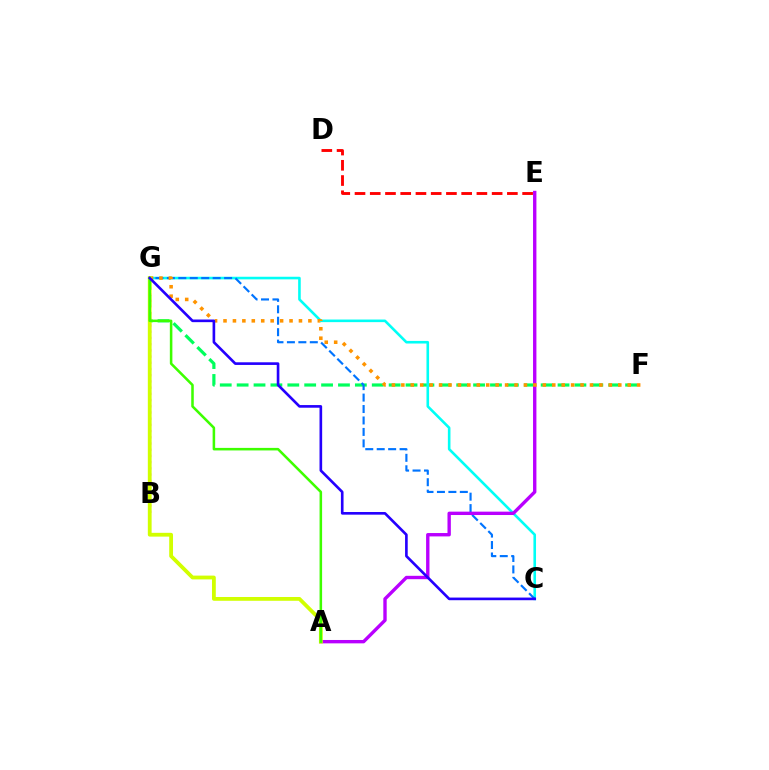{('F', 'G'): [{'color': '#00ff5c', 'line_style': 'dashed', 'thickness': 2.29}, {'color': '#ff9400', 'line_style': 'dotted', 'thickness': 2.56}], ('C', 'G'): [{'color': '#00fff6', 'line_style': 'solid', 'thickness': 1.87}, {'color': '#0074ff', 'line_style': 'dashed', 'thickness': 1.55}, {'color': '#2500ff', 'line_style': 'solid', 'thickness': 1.9}], ('A', 'E'): [{'color': '#b900ff', 'line_style': 'solid', 'thickness': 2.43}], ('B', 'G'): [{'color': '#ff00ac', 'line_style': 'dotted', 'thickness': 1.69}], ('A', 'G'): [{'color': '#d1ff00', 'line_style': 'solid', 'thickness': 2.73}, {'color': '#3dff00', 'line_style': 'solid', 'thickness': 1.83}], ('D', 'E'): [{'color': '#ff0000', 'line_style': 'dashed', 'thickness': 2.07}]}